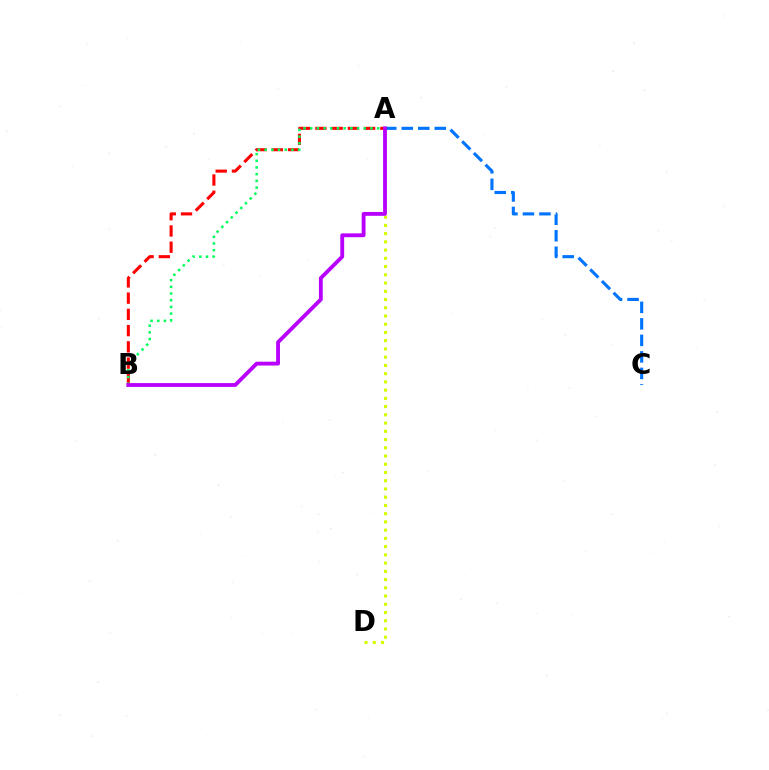{('A', 'D'): [{'color': '#d1ff00', 'line_style': 'dotted', 'thickness': 2.24}], ('A', 'B'): [{'color': '#ff0000', 'line_style': 'dashed', 'thickness': 2.21}, {'color': '#00ff5c', 'line_style': 'dotted', 'thickness': 1.82}, {'color': '#b900ff', 'line_style': 'solid', 'thickness': 2.76}], ('A', 'C'): [{'color': '#0074ff', 'line_style': 'dashed', 'thickness': 2.24}]}